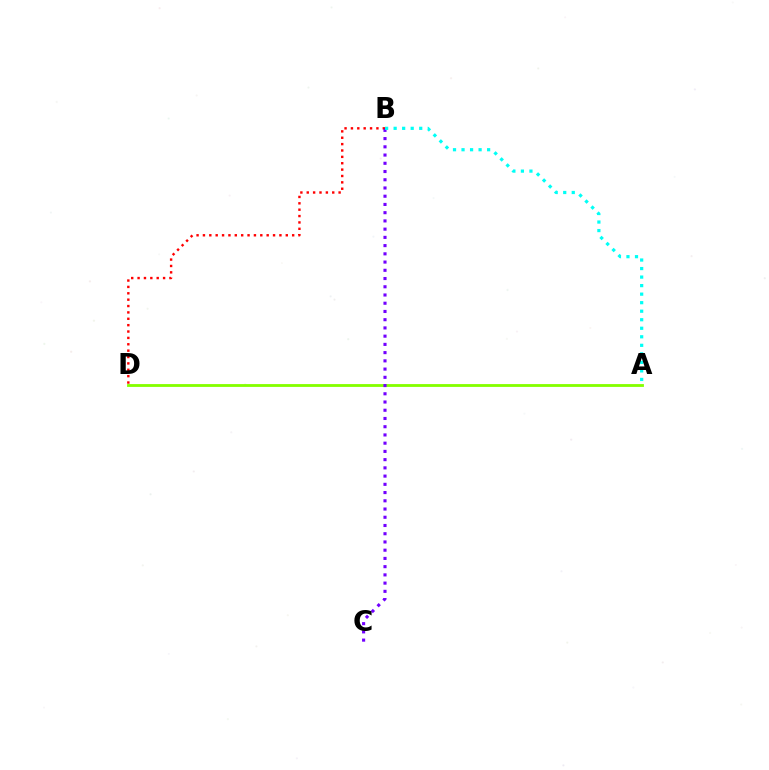{('A', 'D'): [{'color': '#84ff00', 'line_style': 'solid', 'thickness': 2.03}], ('B', 'D'): [{'color': '#ff0000', 'line_style': 'dotted', 'thickness': 1.73}], ('B', 'C'): [{'color': '#7200ff', 'line_style': 'dotted', 'thickness': 2.24}], ('A', 'B'): [{'color': '#00fff6', 'line_style': 'dotted', 'thickness': 2.32}]}